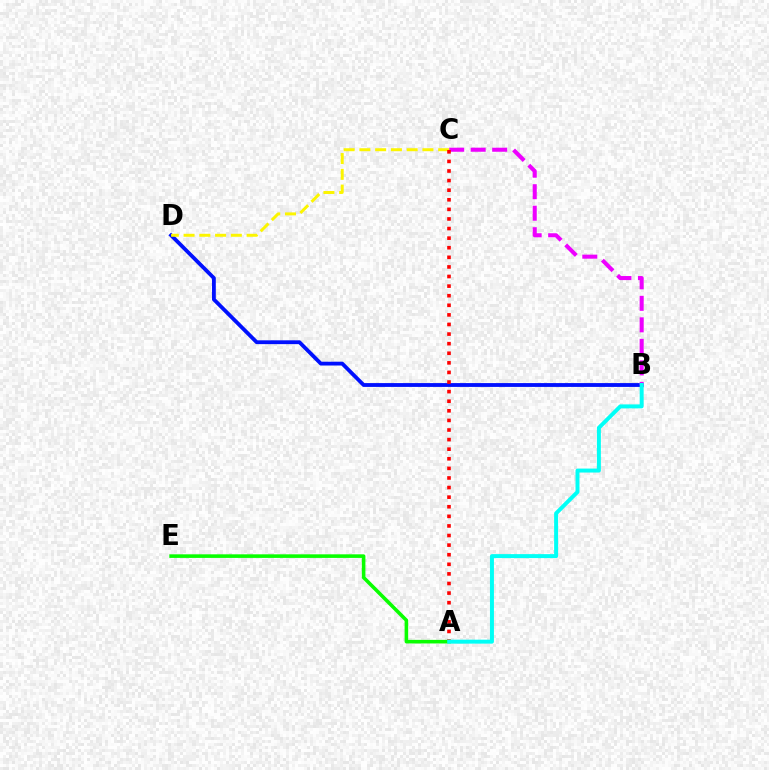{('B', 'D'): [{'color': '#0010ff', 'line_style': 'solid', 'thickness': 2.75}], ('B', 'C'): [{'color': '#ee00ff', 'line_style': 'dashed', 'thickness': 2.92}], ('C', 'D'): [{'color': '#fcf500', 'line_style': 'dashed', 'thickness': 2.14}], ('A', 'C'): [{'color': '#ff0000', 'line_style': 'dotted', 'thickness': 2.61}], ('A', 'E'): [{'color': '#08ff00', 'line_style': 'solid', 'thickness': 2.58}], ('A', 'B'): [{'color': '#00fff6', 'line_style': 'solid', 'thickness': 2.85}]}